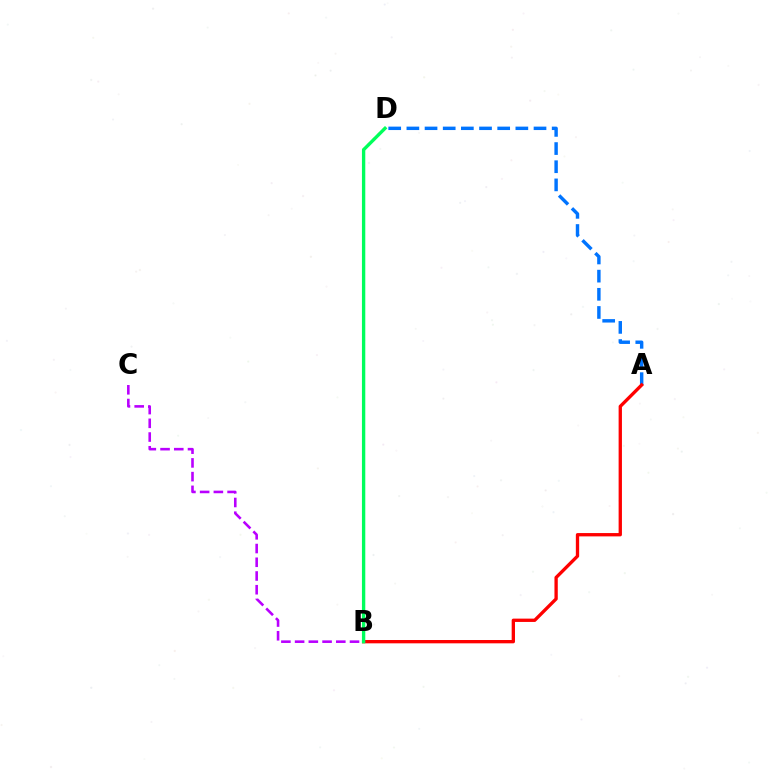{('A', 'D'): [{'color': '#0074ff', 'line_style': 'dashed', 'thickness': 2.47}], ('B', 'D'): [{'color': '#d1ff00', 'line_style': 'dotted', 'thickness': 1.95}, {'color': '#00ff5c', 'line_style': 'solid', 'thickness': 2.41}], ('B', 'C'): [{'color': '#b900ff', 'line_style': 'dashed', 'thickness': 1.86}], ('A', 'B'): [{'color': '#ff0000', 'line_style': 'solid', 'thickness': 2.39}]}